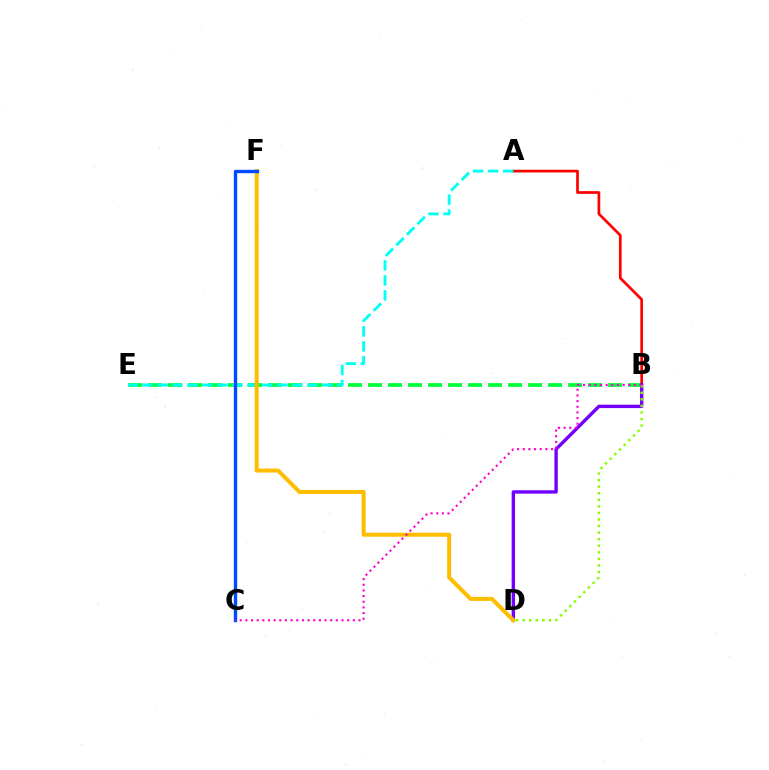{('B', 'E'): [{'color': '#00ff39', 'line_style': 'dashed', 'thickness': 2.72}], ('A', 'B'): [{'color': '#ff0000', 'line_style': 'solid', 'thickness': 1.94}], ('B', 'D'): [{'color': '#7200ff', 'line_style': 'solid', 'thickness': 2.44}, {'color': '#84ff00', 'line_style': 'dotted', 'thickness': 1.78}], ('A', 'E'): [{'color': '#00fff6', 'line_style': 'dashed', 'thickness': 2.04}], ('D', 'F'): [{'color': '#ffbd00', 'line_style': 'solid', 'thickness': 2.89}], ('C', 'F'): [{'color': '#004bff', 'line_style': 'solid', 'thickness': 2.42}], ('B', 'C'): [{'color': '#ff00cf', 'line_style': 'dotted', 'thickness': 1.54}]}